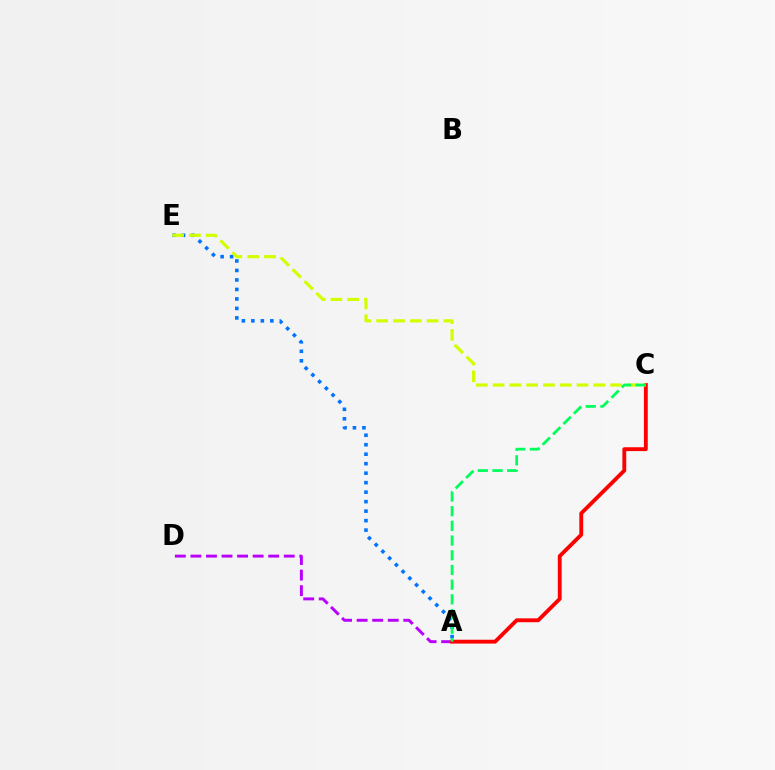{('A', 'E'): [{'color': '#0074ff', 'line_style': 'dotted', 'thickness': 2.58}], ('A', 'D'): [{'color': '#b900ff', 'line_style': 'dashed', 'thickness': 2.11}], ('A', 'C'): [{'color': '#ff0000', 'line_style': 'solid', 'thickness': 2.77}, {'color': '#00ff5c', 'line_style': 'dashed', 'thickness': 2.0}], ('C', 'E'): [{'color': '#d1ff00', 'line_style': 'dashed', 'thickness': 2.28}]}